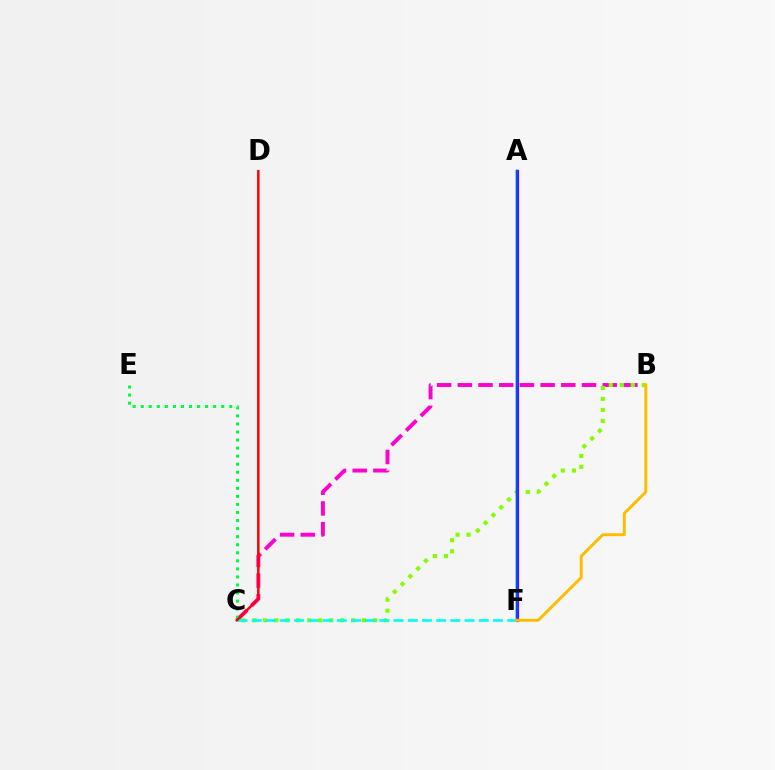{('B', 'C'): [{'color': '#ff00cf', 'line_style': 'dashed', 'thickness': 2.81}, {'color': '#84ff00', 'line_style': 'dotted', 'thickness': 2.99}], ('C', 'E'): [{'color': '#00ff39', 'line_style': 'dotted', 'thickness': 2.19}], ('A', 'F'): [{'color': '#7200ff', 'line_style': 'solid', 'thickness': 2.31}, {'color': '#004bff', 'line_style': 'solid', 'thickness': 1.79}], ('C', 'F'): [{'color': '#00fff6', 'line_style': 'dashed', 'thickness': 1.93}], ('C', 'D'): [{'color': '#ff0000', 'line_style': 'solid', 'thickness': 1.78}], ('B', 'F'): [{'color': '#ffbd00', 'line_style': 'solid', 'thickness': 2.13}]}